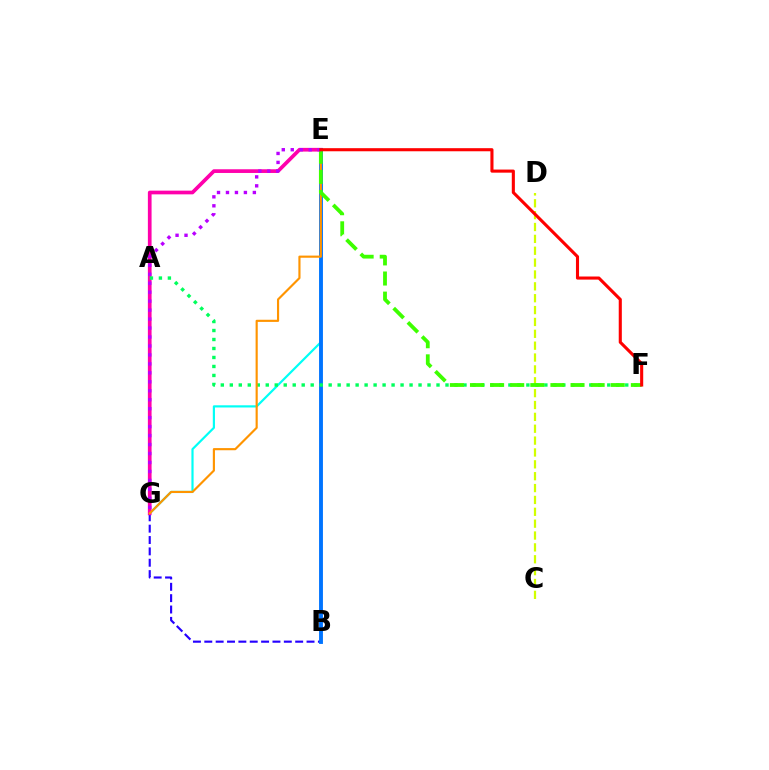{('B', 'G'): [{'color': '#2500ff', 'line_style': 'dashed', 'thickness': 1.54}], ('C', 'D'): [{'color': '#d1ff00', 'line_style': 'dashed', 'thickness': 1.61}], ('E', 'G'): [{'color': '#00fff6', 'line_style': 'solid', 'thickness': 1.57}, {'color': '#ff00ac', 'line_style': 'solid', 'thickness': 2.66}, {'color': '#ff9400', 'line_style': 'solid', 'thickness': 1.55}, {'color': '#b900ff', 'line_style': 'dotted', 'thickness': 2.44}], ('B', 'E'): [{'color': '#0074ff', 'line_style': 'solid', 'thickness': 2.79}], ('A', 'F'): [{'color': '#00ff5c', 'line_style': 'dotted', 'thickness': 2.44}], ('E', 'F'): [{'color': '#3dff00', 'line_style': 'dashed', 'thickness': 2.73}, {'color': '#ff0000', 'line_style': 'solid', 'thickness': 2.23}]}